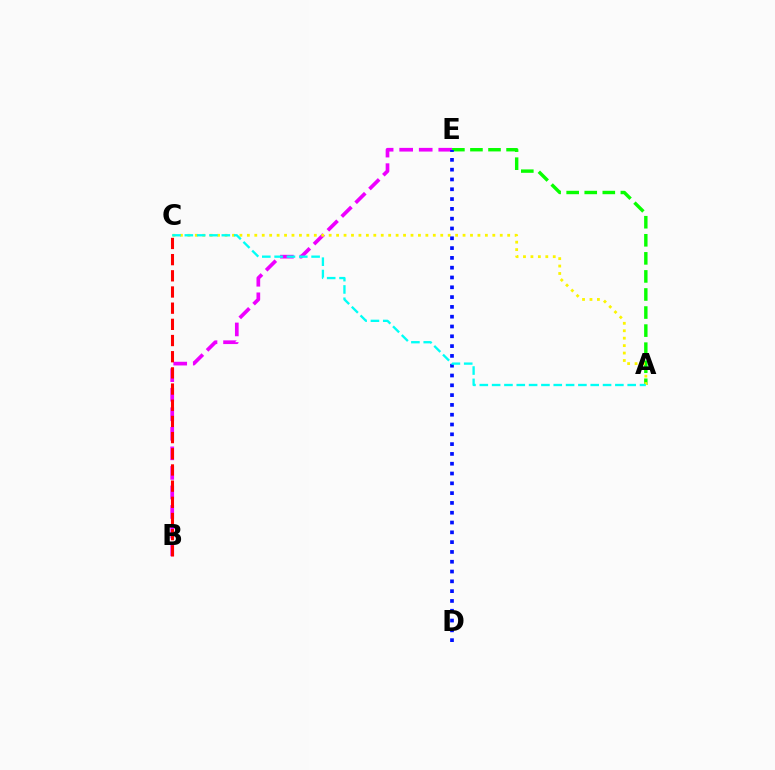{('B', 'E'): [{'color': '#ee00ff', 'line_style': 'dashed', 'thickness': 2.66}], ('A', 'E'): [{'color': '#08ff00', 'line_style': 'dashed', 'thickness': 2.45}], ('A', 'C'): [{'color': '#fcf500', 'line_style': 'dotted', 'thickness': 2.02}, {'color': '#00fff6', 'line_style': 'dashed', 'thickness': 1.67}], ('D', 'E'): [{'color': '#0010ff', 'line_style': 'dotted', 'thickness': 2.66}], ('B', 'C'): [{'color': '#ff0000', 'line_style': 'dashed', 'thickness': 2.2}]}